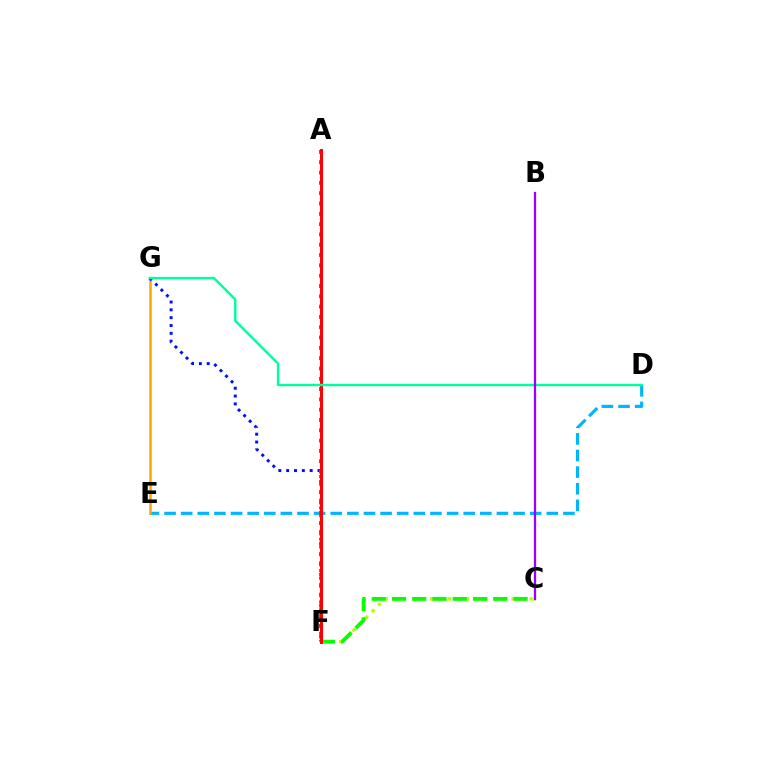{('D', 'E'): [{'color': '#00b5ff', 'line_style': 'dashed', 'thickness': 2.26}], ('C', 'F'): [{'color': '#b3ff00', 'line_style': 'dotted', 'thickness': 2.46}, {'color': '#08ff00', 'line_style': 'dashed', 'thickness': 2.75}], ('E', 'G'): [{'color': '#ffa500', 'line_style': 'solid', 'thickness': 1.8}], ('F', 'G'): [{'color': '#0010ff', 'line_style': 'dotted', 'thickness': 2.13}], ('A', 'F'): [{'color': '#ff00bd', 'line_style': 'dotted', 'thickness': 2.8}, {'color': '#ff0000', 'line_style': 'solid', 'thickness': 2.13}], ('D', 'G'): [{'color': '#00ff9d', 'line_style': 'solid', 'thickness': 1.76}], ('B', 'C'): [{'color': '#9b00ff', 'line_style': 'solid', 'thickness': 1.64}]}